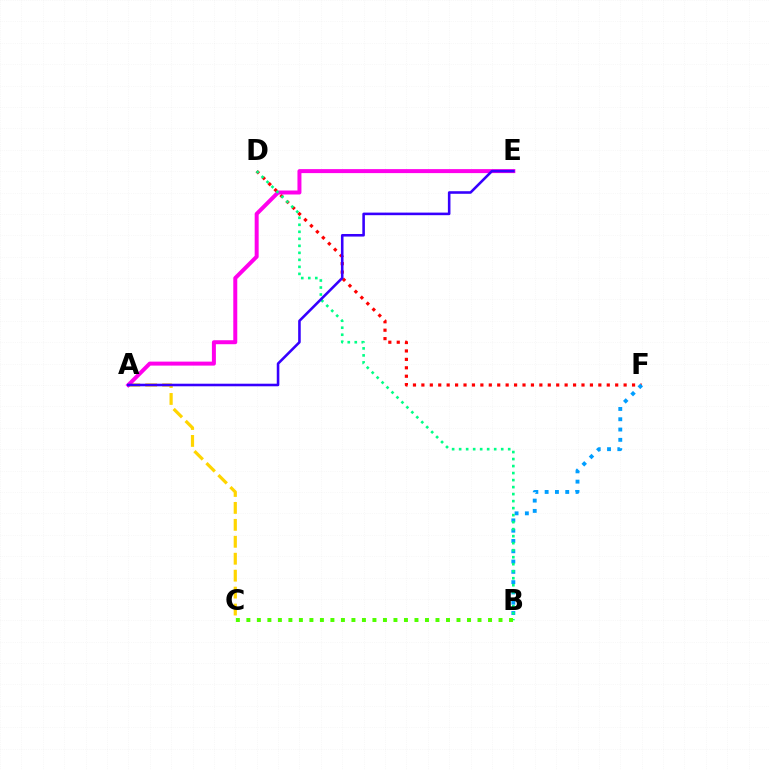{('A', 'C'): [{'color': '#ffd500', 'line_style': 'dashed', 'thickness': 2.3}], ('D', 'F'): [{'color': '#ff0000', 'line_style': 'dotted', 'thickness': 2.29}], ('B', 'F'): [{'color': '#009eff', 'line_style': 'dotted', 'thickness': 2.8}], ('A', 'E'): [{'color': '#ff00ed', 'line_style': 'solid', 'thickness': 2.87}, {'color': '#3700ff', 'line_style': 'solid', 'thickness': 1.86}], ('B', 'D'): [{'color': '#00ff86', 'line_style': 'dotted', 'thickness': 1.9}], ('B', 'C'): [{'color': '#4fff00', 'line_style': 'dotted', 'thickness': 2.85}]}